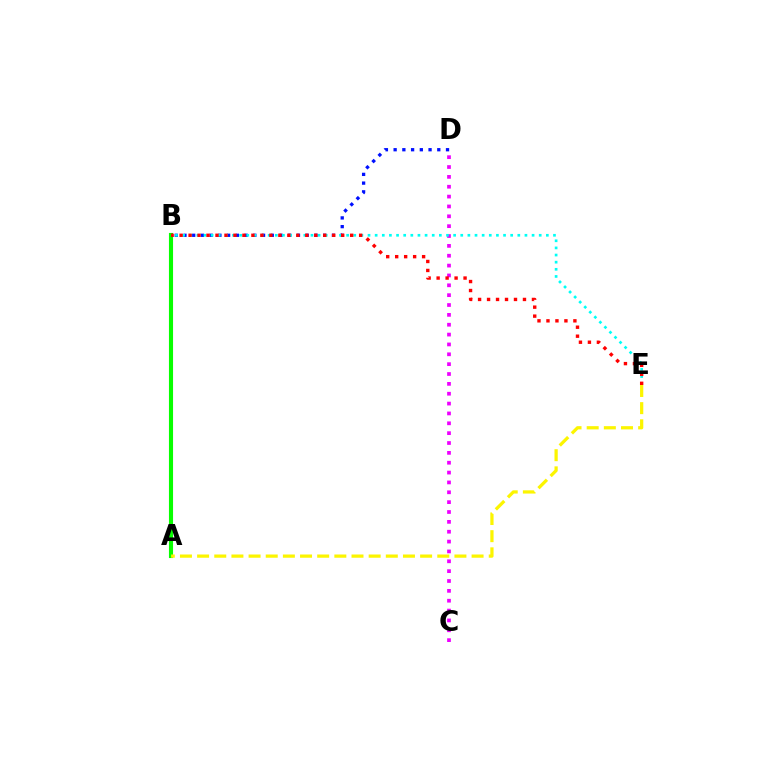{('A', 'B'): [{'color': '#08ff00', 'line_style': 'solid', 'thickness': 2.96}], ('B', 'D'): [{'color': '#0010ff', 'line_style': 'dotted', 'thickness': 2.37}], ('A', 'E'): [{'color': '#fcf500', 'line_style': 'dashed', 'thickness': 2.33}], ('C', 'D'): [{'color': '#ee00ff', 'line_style': 'dotted', 'thickness': 2.68}], ('B', 'E'): [{'color': '#00fff6', 'line_style': 'dotted', 'thickness': 1.94}, {'color': '#ff0000', 'line_style': 'dotted', 'thickness': 2.44}]}